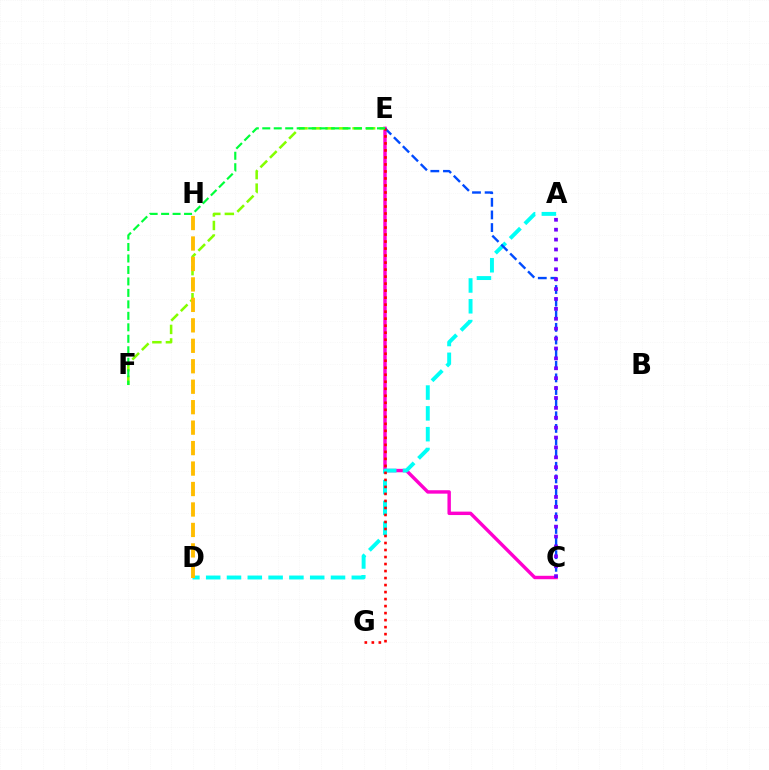{('C', 'E'): [{'color': '#ff00cf', 'line_style': 'solid', 'thickness': 2.47}, {'color': '#004bff', 'line_style': 'dashed', 'thickness': 1.72}], ('A', 'D'): [{'color': '#00fff6', 'line_style': 'dashed', 'thickness': 2.83}], ('E', 'F'): [{'color': '#84ff00', 'line_style': 'dashed', 'thickness': 1.84}, {'color': '#00ff39', 'line_style': 'dashed', 'thickness': 1.56}], ('E', 'G'): [{'color': '#ff0000', 'line_style': 'dotted', 'thickness': 1.9}], ('A', 'C'): [{'color': '#7200ff', 'line_style': 'dotted', 'thickness': 2.69}], ('D', 'H'): [{'color': '#ffbd00', 'line_style': 'dashed', 'thickness': 2.78}]}